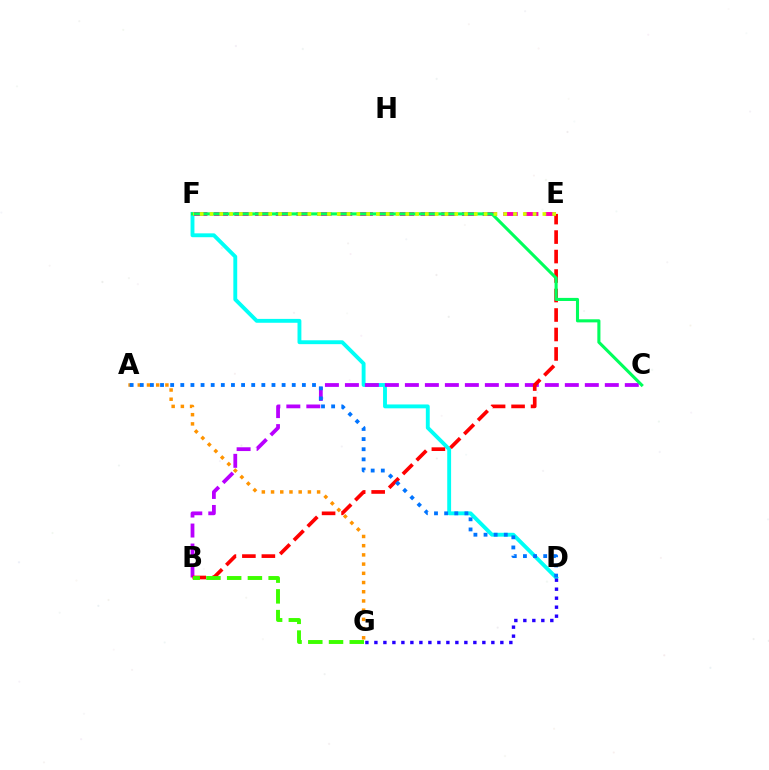{('D', 'F'): [{'color': '#00fff6', 'line_style': 'solid', 'thickness': 2.79}], ('B', 'C'): [{'color': '#b900ff', 'line_style': 'dashed', 'thickness': 2.72}], ('D', 'G'): [{'color': '#2500ff', 'line_style': 'dotted', 'thickness': 2.44}], ('E', 'F'): [{'color': '#ff00ac', 'line_style': 'dashed', 'thickness': 2.81}, {'color': '#d1ff00', 'line_style': 'dotted', 'thickness': 2.66}], ('A', 'G'): [{'color': '#ff9400', 'line_style': 'dotted', 'thickness': 2.5}], ('B', 'E'): [{'color': '#ff0000', 'line_style': 'dashed', 'thickness': 2.65}], ('C', 'F'): [{'color': '#00ff5c', 'line_style': 'solid', 'thickness': 2.22}], ('A', 'D'): [{'color': '#0074ff', 'line_style': 'dotted', 'thickness': 2.75}], ('B', 'G'): [{'color': '#3dff00', 'line_style': 'dashed', 'thickness': 2.82}]}